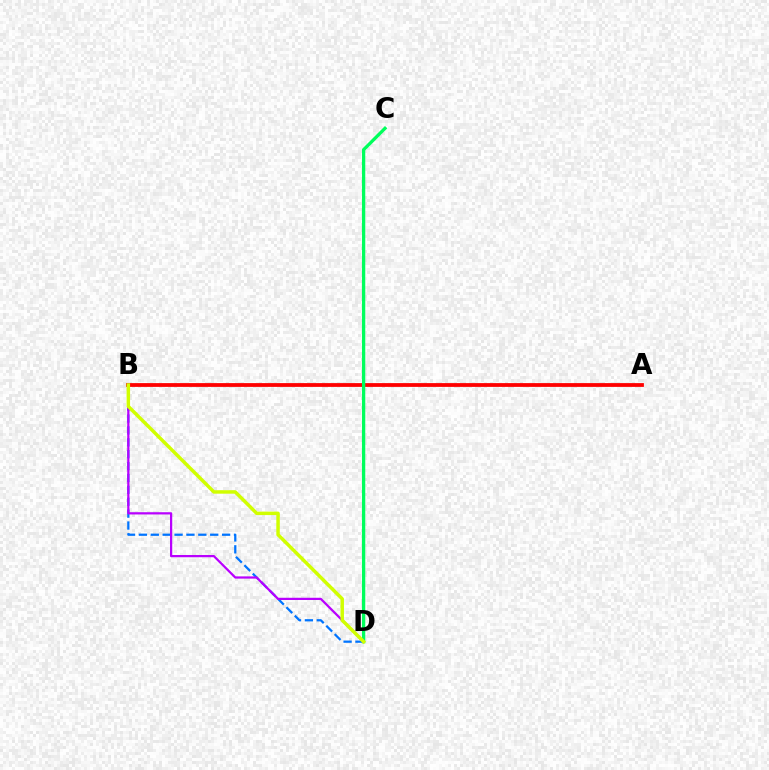{('A', 'B'): [{'color': '#ff0000', 'line_style': 'solid', 'thickness': 2.72}], ('C', 'D'): [{'color': '#00ff5c', 'line_style': 'solid', 'thickness': 2.38}], ('B', 'D'): [{'color': '#0074ff', 'line_style': 'dashed', 'thickness': 1.61}, {'color': '#b900ff', 'line_style': 'solid', 'thickness': 1.61}, {'color': '#d1ff00', 'line_style': 'solid', 'thickness': 2.5}]}